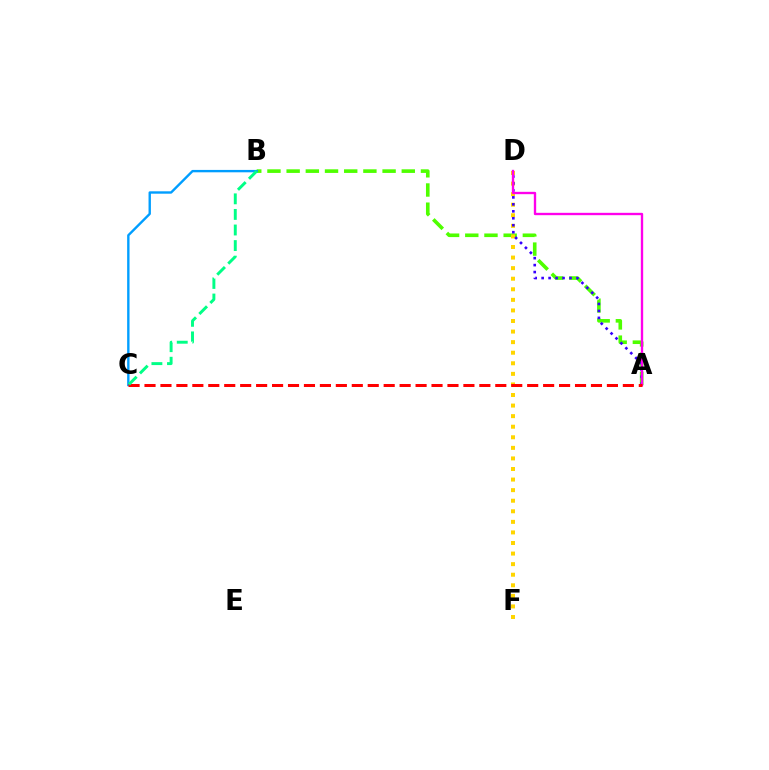{('A', 'B'): [{'color': '#4fff00', 'line_style': 'dashed', 'thickness': 2.61}], ('D', 'F'): [{'color': '#ffd500', 'line_style': 'dotted', 'thickness': 2.87}], ('A', 'D'): [{'color': '#3700ff', 'line_style': 'dotted', 'thickness': 1.89}, {'color': '#ff00ed', 'line_style': 'solid', 'thickness': 1.69}], ('B', 'C'): [{'color': '#009eff', 'line_style': 'solid', 'thickness': 1.71}, {'color': '#00ff86', 'line_style': 'dashed', 'thickness': 2.12}], ('A', 'C'): [{'color': '#ff0000', 'line_style': 'dashed', 'thickness': 2.17}]}